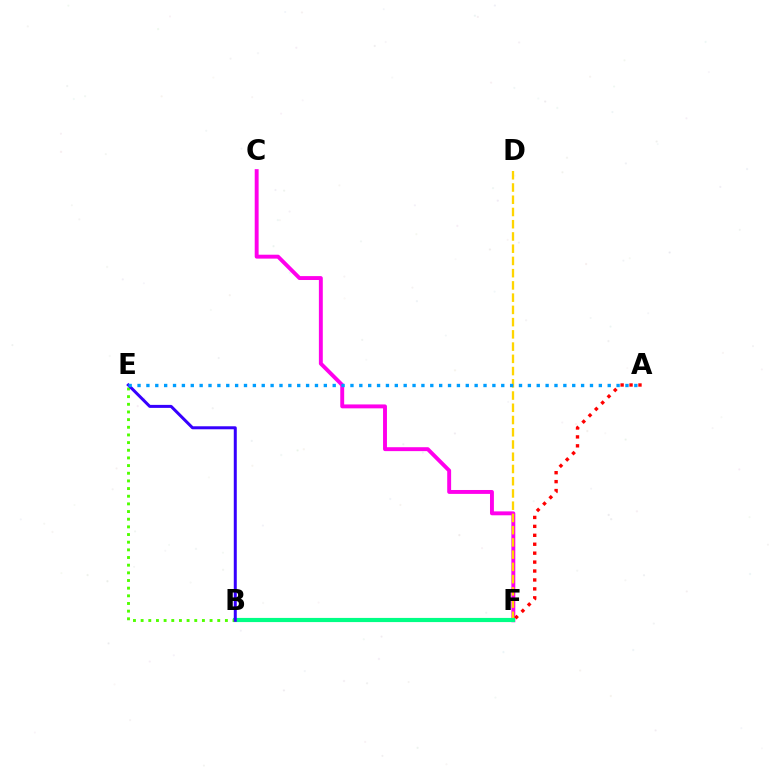{('C', 'F'): [{'color': '#ff00ed', 'line_style': 'solid', 'thickness': 2.81}], ('A', 'F'): [{'color': '#ff0000', 'line_style': 'dotted', 'thickness': 2.43}], ('D', 'F'): [{'color': '#ffd500', 'line_style': 'dashed', 'thickness': 1.66}], ('B', 'F'): [{'color': '#00ff86', 'line_style': 'solid', 'thickness': 2.99}], ('B', 'E'): [{'color': '#4fff00', 'line_style': 'dotted', 'thickness': 2.08}, {'color': '#3700ff', 'line_style': 'solid', 'thickness': 2.16}], ('A', 'E'): [{'color': '#009eff', 'line_style': 'dotted', 'thickness': 2.41}]}